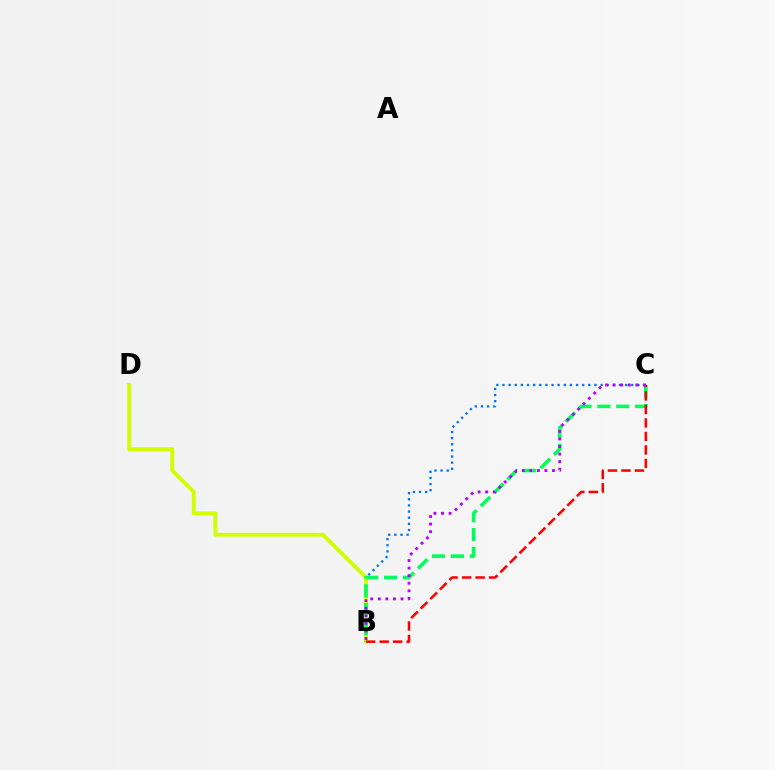{('B', 'C'): [{'color': '#0074ff', 'line_style': 'dotted', 'thickness': 1.67}, {'color': '#00ff5c', 'line_style': 'dashed', 'thickness': 2.57}, {'color': '#ff0000', 'line_style': 'dashed', 'thickness': 1.83}, {'color': '#b900ff', 'line_style': 'dotted', 'thickness': 2.06}], ('B', 'D'): [{'color': '#d1ff00', 'line_style': 'solid', 'thickness': 2.78}]}